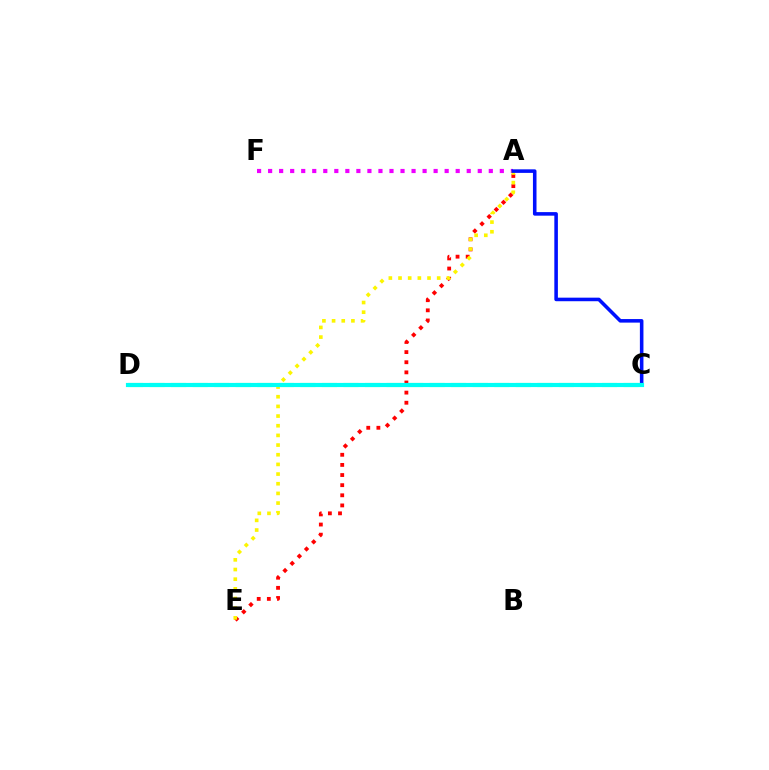{('A', 'E'): [{'color': '#ff0000', 'line_style': 'dotted', 'thickness': 2.75}, {'color': '#fcf500', 'line_style': 'dotted', 'thickness': 2.63}], ('A', 'F'): [{'color': '#ee00ff', 'line_style': 'dotted', 'thickness': 3.0}], ('C', 'D'): [{'color': '#08ff00', 'line_style': 'dashed', 'thickness': 2.93}, {'color': '#00fff6', 'line_style': 'solid', 'thickness': 2.99}], ('A', 'C'): [{'color': '#0010ff', 'line_style': 'solid', 'thickness': 2.56}]}